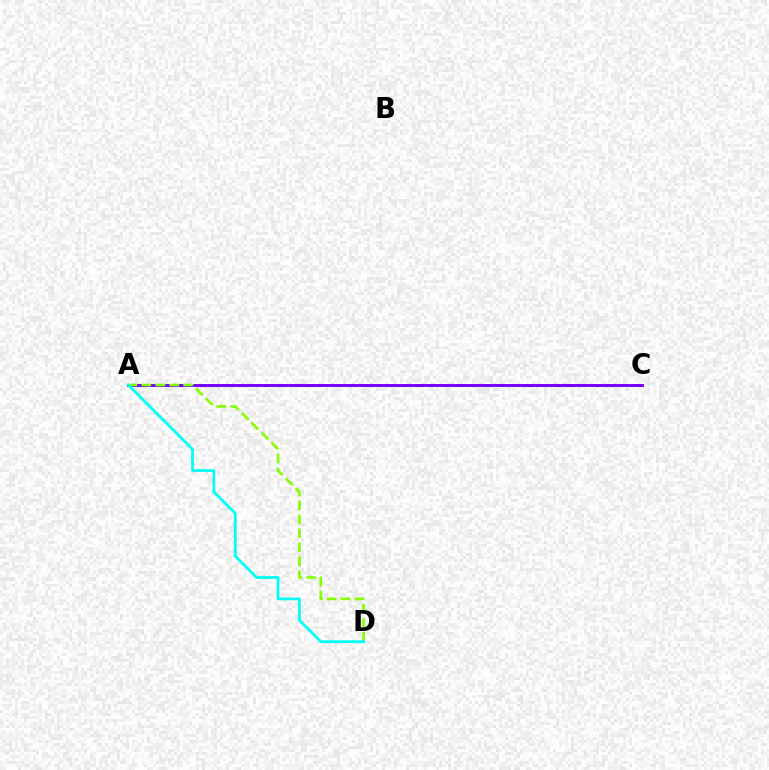{('A', 'C'): [{'color': '#ff0000', 'line_style': 'dashed', 'thickness': 1.86}, {'color': '#7200ff', 'line_style': 'solid', 'thickness': 2.06}], ('A', 'D'): [{'color': '#84ff00', 'line_style': 'dashed', 'thickness': 1.9}, {'color': '#00fff6', 'line_style': 'solid', 'thickness': 2.0}]}